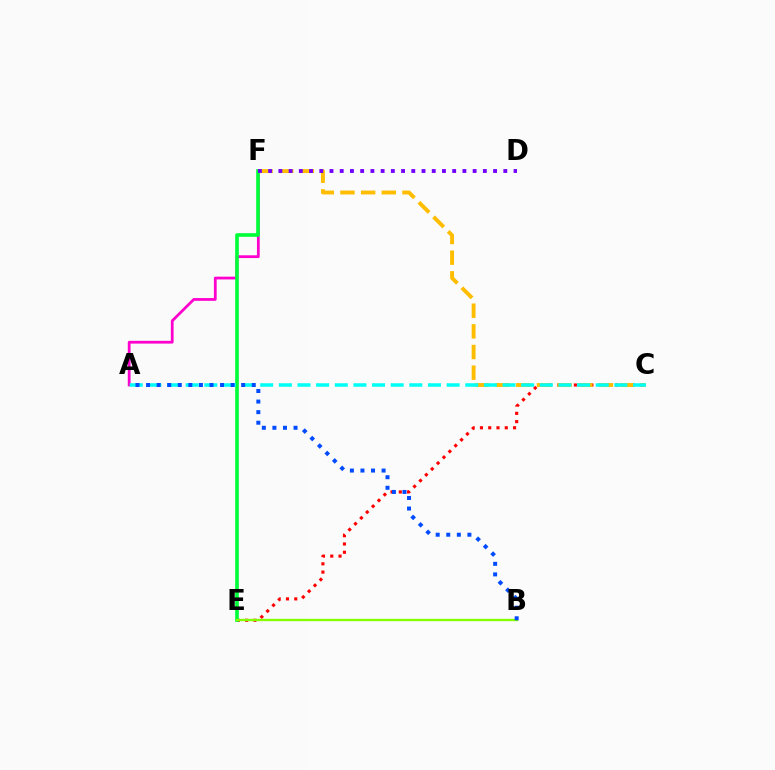{('A', 'F'): [{'color': '#ff00cf', 'line_style': 'solid', 'thickness': 1.99}], ('C', 'E'): [{'color': '#ff0000', 'line_style': 'dotted', 'thickness': 2.25}], ('E', 'F'): [{'color': '#00ff39', 'line_style': 'solid', 'thickness': 2.62}], ('C', 'F'): [{'color': '#ffbd00', 'line_style': 'dashed', 'thickness': 2.81}], ('A', 'C'): [{'color': '#00fff6', 'line_style': 'dashed', 'thickness': 2.53}], ('D', 'F'): [{'color': '#7200ff', 'line_style': 'dotted', 'thickness': 2.78}], ('B', 'E'): [{'color': '#84ff00', 'line_style': 'solid', 'thickness': 1.69}], ('A', 'B'): [{'color': '#004bff', 'line_style': 'dotted', 'thickness': 2.87}]}